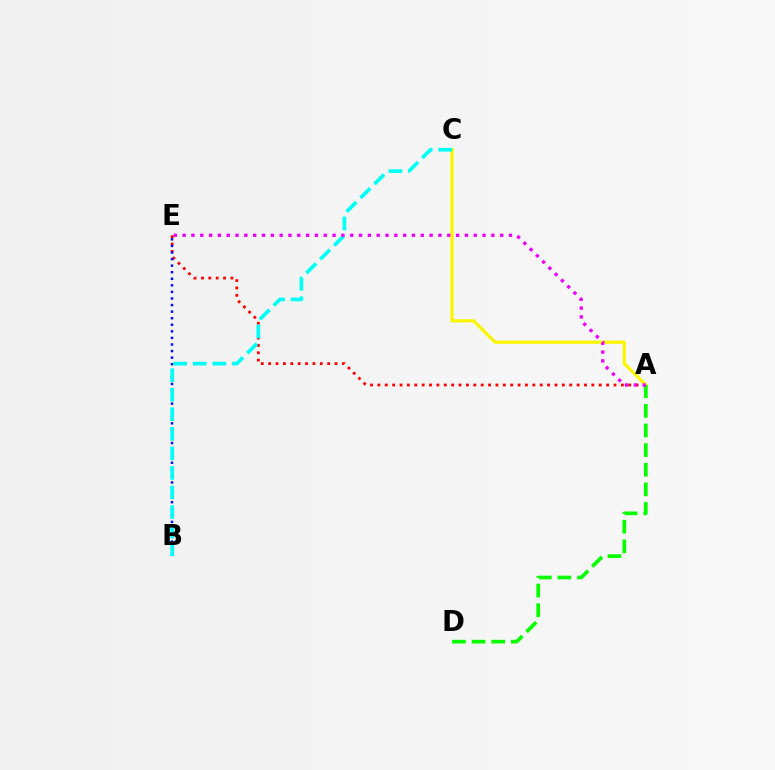{('A', 'E'): [{'color': '#ff0000', 'line_style': 'dotted', 'thickness': 2.0}, {'color': '#ee00ff', 'line_style': 'dotted', 'thickness': 2.4}], ('B', 'E'): [{'color': '#0010ff', 'line_style': 'dotted', 'thickness': 1.79}], ('A', 'C'): [{'color': '#fcf500', 'line_style': 'solid', 'thickness': 2.31}], ('A', 'D'): [{'color': '#08ff00', 'line_style': 'dashed', 'thickness': 2.67}], ('B', 'C'): [{'color': '#00fff6', 'line_style': 'dashed', 'thickness': 2.66}]}